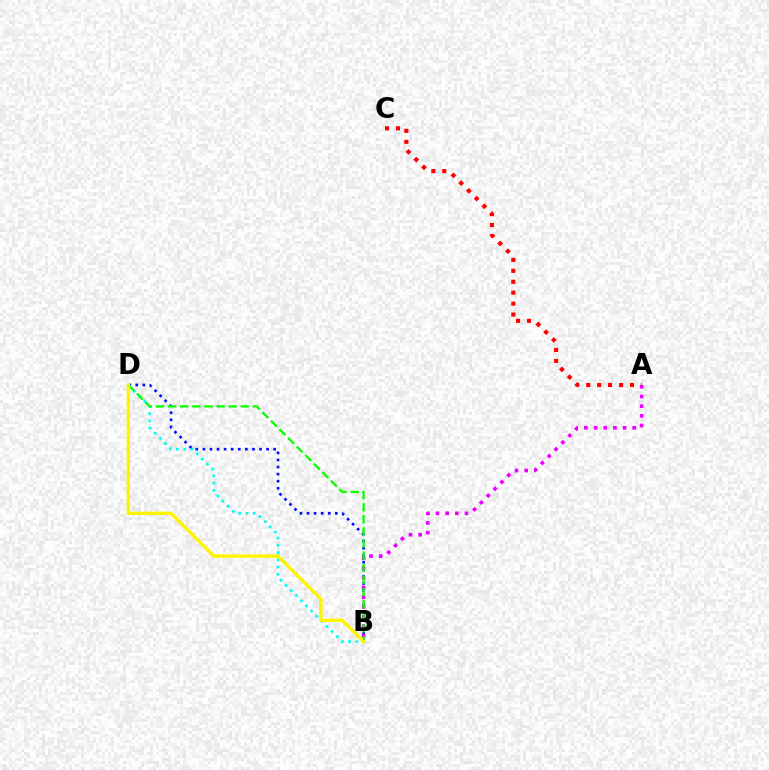{('B', 'D'): [{'color': '#0010ff', 'line_style': 'dotted', 'thickness': 1.92}, {'color': '#00fff6', 'line_style': 'dotted', 'thickness': 1.97}, {'color': '#08ff00', 'line_style': 'dashed', 'thickness': 1.65}, {'color': '#fcf500', 'line_style': 'solid', 'thickness': 2.44}], ('A', 'B'): [{'color': '#ee00ff', 'line_style': 'dotted', 'thickness': 2.63}], ('A', 'C'): [{'color': '#ff0000', 'line_style': 'dotted', 'thickness': 2.97}]}